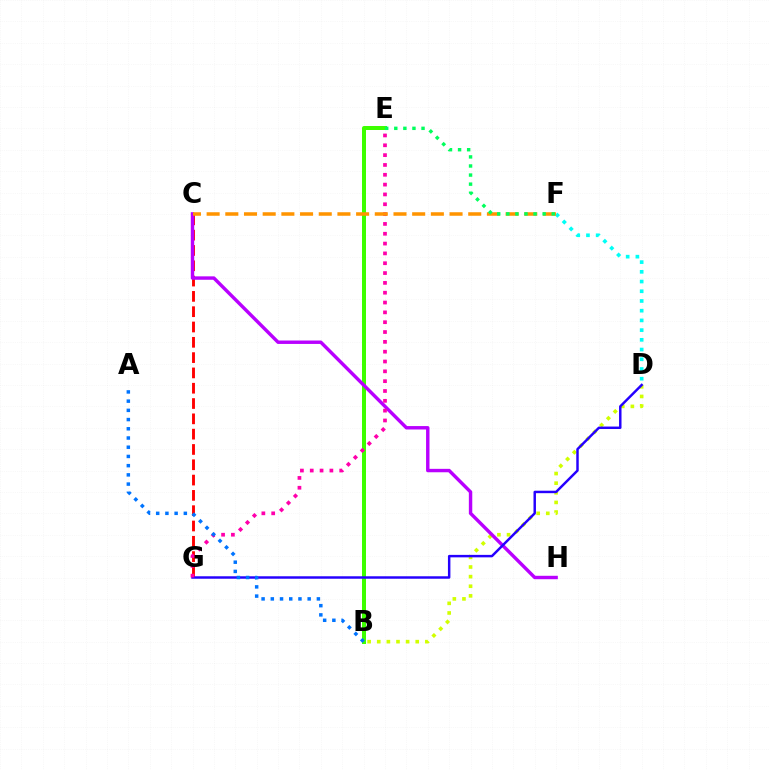{('B', 'D'): [{'color': '#d1ff00', 'line_style': 'dotted', 'thickness': 2.61}], ('C', 'G'): [{'color': '#ff0000', 'line_style': 'dashed', 'thickness': 2.08}], ('B', 'E'): [{'color': '#3dff00', 'line_style': 'solid', 'thickness': 2.88}], ('C', 'H'): [{'color': '#b900ff', 'line_style': 'solid', 'thickness': 2.46}], ('D', 'G'): [{'color': '#2500ff', 'line_style': 'solid', 'thickness': 1.77}], ('E', 'G'): [{'color': '#ff00ac', 'line_style': 'dotted', 'thickness': 2.67}], ('D', 'F'): [{'color': '#00fff6', 'line_style': 'dotted', 'thickness': 2.64}], ('A', 'B'): [{'color': '#0074ff', 'line_style': 'dotted', 'thickness': 2.5}], ('C', 'F'): [{'color': '#ff9400', 'line_style': 'dashed', 'thickness': 2.54}], ('E', 'F'): [{'color': '#00ff5c', 'line_style': 'dotted', 'thickness': 2.47}]}